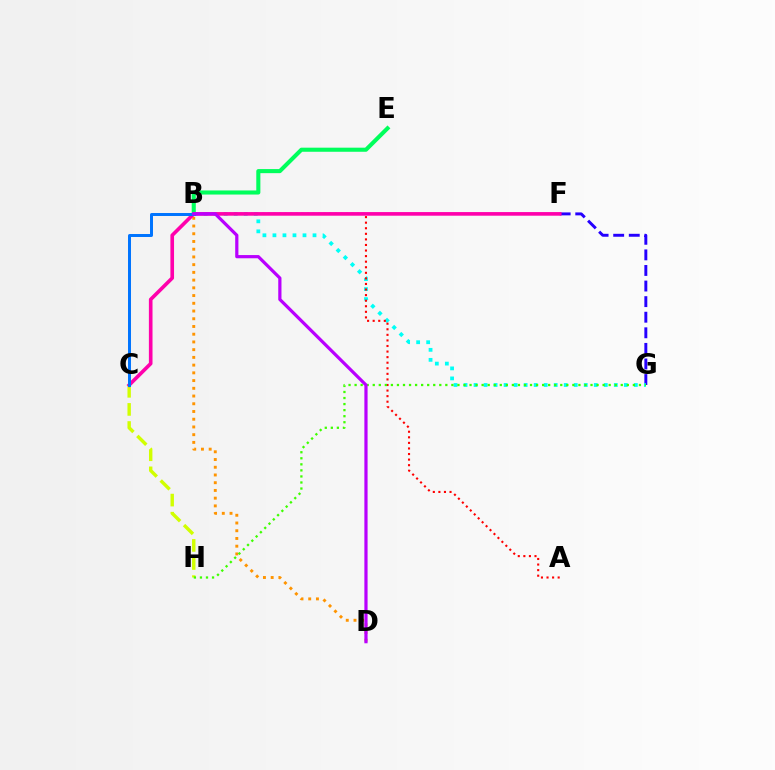{('B', 'E'): [{'color': '#00ff5c', 'line_style': 'solid', 'thickness': 2.94}], ('F', 'G'): [{'color': '#2500ff', 'line_style': 'dashed', 'thickness': 2.12}], ('B', 'G'): [{'color': '#00fff6', 'line_style': 'dotted', 'thickness': 2.72}], ('B', 'D'): [{'color': '#ff9400', 'line_style': 'dotted', 'thickness': 2.1}, {'color': '#b900ff', 'line_style': 'solid', 'thickness': 2.31}], ('A', 'B'): [{'color': '#ff0000', 'line_style': 'dotted', 'thickness': 1.51}], ('C', 'H'): [{'color': '#d1ff00', 'line_style': 'dashed', 'thickness': 2.46}], ('G', 'H'): [{'color': '#3dff00', 'line_style': 'dotted', 'thickness': 1.64}], ('C', 'F'): [{'color': '#ff00ac', 'line_style': 'solid', 'thickness': 2.61}], ('B', 'C'): [{'color': '#0074ff', 'line_style': 'solid', 'thickness': 2.14}]}